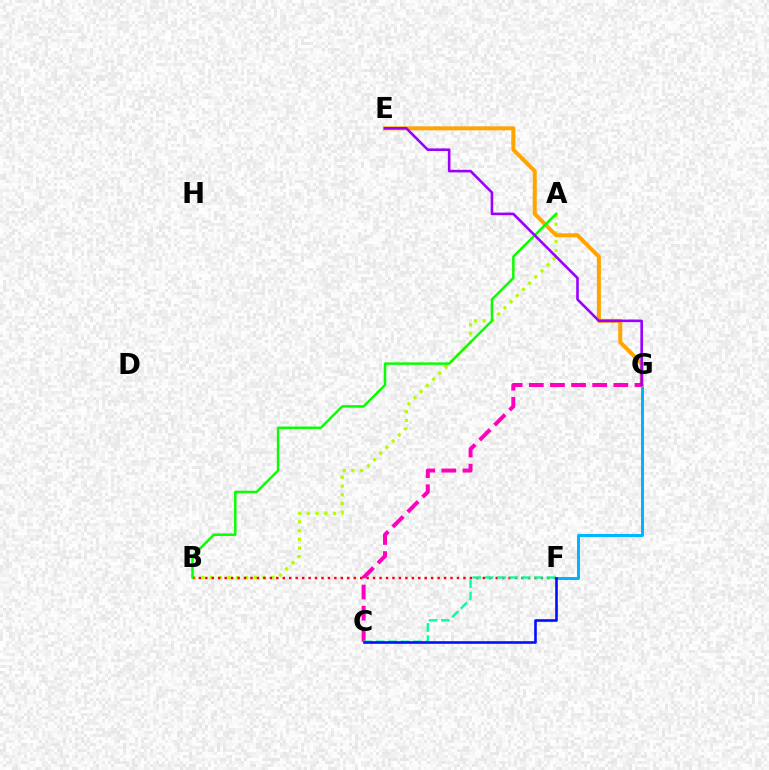{('F', 'G'): [{'color': '#00b5ff', 'line_style': 'solid', 'thickness': 2.16}], ('A', 'B'): [{'color': '#b3ff00', 'line_style': 'dotted', 'thickness': 2.37}, {'color': '#08ff00', 'line_style': 'solid', 'thickness': 1.78}], ('B', 'F'): [{'color': '#ff0000', 'line_style': 'dotted', 'thickness': 1.75}], ('E', 'G'): [{'color': '#ffa500', 'line_style': 'solid', 'thickness': 2.87}, {'color': '#9b00ff', 'line_style': 'solid', 'thickness': 1.88}], ('C', 'G'): [{'color': '#ff00bd', 'line_style': 'dashed', 'thickness': 2.87}], ('C', 'F'): [{'color': '#00ff9d', 'line_style': 'dashed', 'thickness': 1.68}, {'color': '#0010ff', 'line_style': 'solid', 'thickness': 1.88}]}